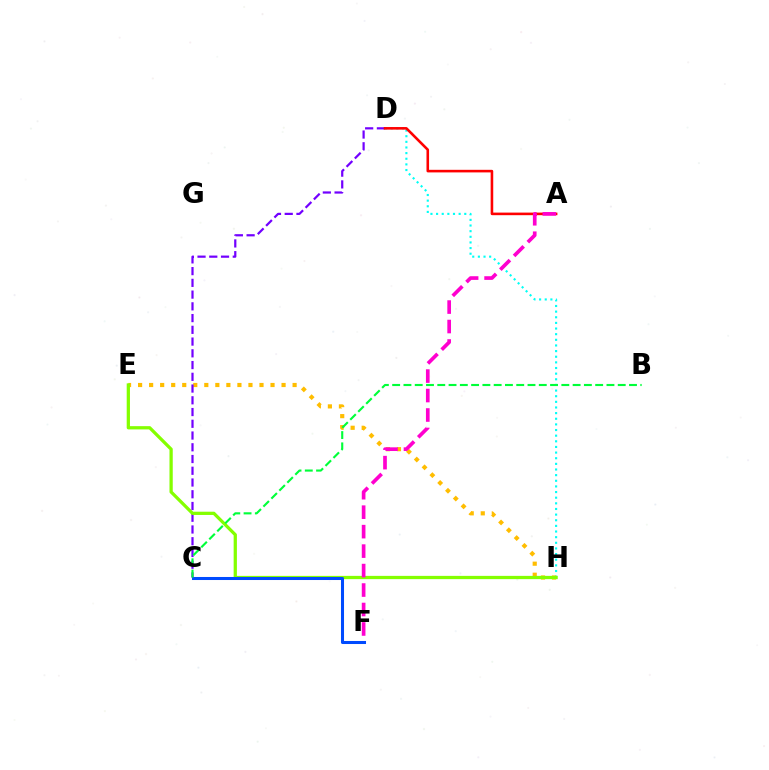{('D', 'H'): [{'color': '#00fff6', 'line_style': 'dotted', 'thickness': 1.53}], ('E', 'H'): [{'color': '#ffbd00', 'line_style': 'dotted', 'thickness': 3.0}, {'color': '#84ff00', 'line_style': 'solid', 'thickness': 2.35}], ('C', 'D'): [{'color': '#7200ff', 'line_style': 'dashed', 'thickness': 1.6}], ('A', 'D'): [{'color': '#ff0000', 'line_style': 'solid', 'thickness': 1.86}], ('C', 'F'): [{'color': '#004bff', 'line_style': 'solid', 'thickness': 2.19}], ('A', 'F'): [{'color': '#ff00cf', 'line_style': 'dashed', 'thickness': 2.64}], ('B', 'C'): [{'color': '#00ff39', 'line_style': 'dashed', 'thickness': 1.53}]}